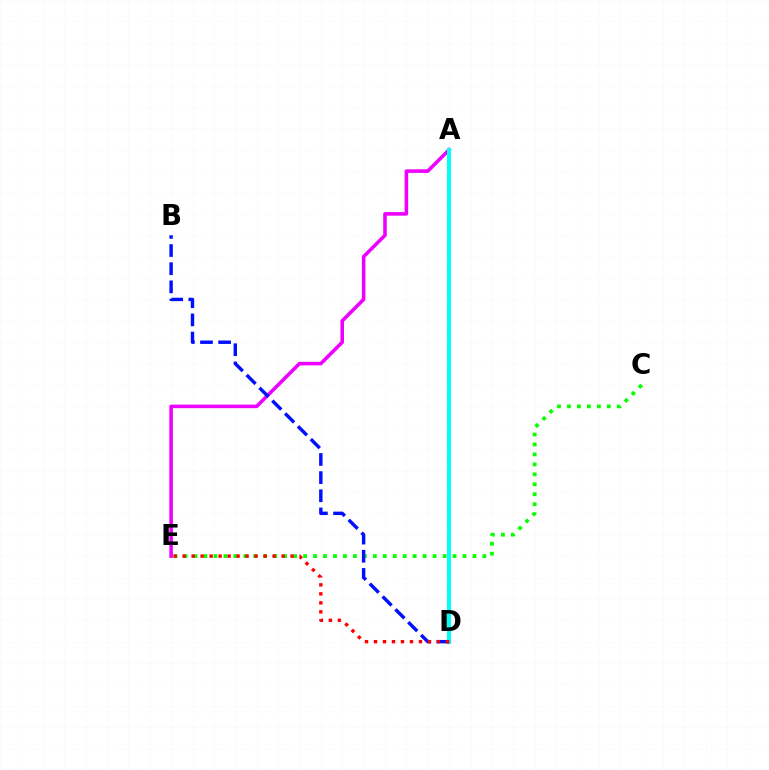{('A', 'D'): [{'color': '#fcf500', 'line_style': 'solid', 'thickness': 1.93}, {'color': '#00fff6', 'line_style': 'solid', 'thickness': 2.89}], ('C', 'E'): [{'color': '#08ff00', 'line_style': 'dotted', 'thickness': 2.71}], ('A', 'E'): [{'color': '#ee00ff', 'line_style': 'solid', 'thickness': 2.57}], ('B', 'D'): [{'color': '#0010ff', 'line_style': 'dashed', 'thickness': 2.47}], ('D', 'E'): [{'color': '#ff0000', 'line_style': 'dotted', 'thickness': 2.44}]}